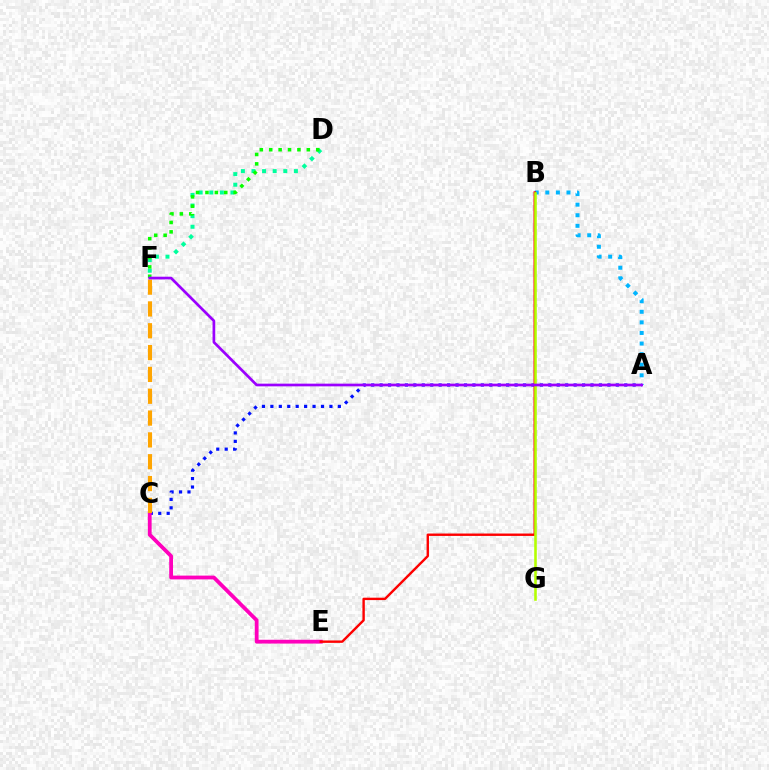{('D', 'F'): [{'color': '#00ff9d', 'line_style': 'dotted', 'thickness': 2.88}, {'color': '#08ff00', 'line_style': 'dotted', 'thickness': 2.55}], ('A', 'C'): [{'color': '#0010ff', 'line_style': 'dotted', 'thickness': 2.29}], ('A', 'B'): [{'color': '#00b5ff', 'line_style': 'dotted', 'thickness': 2.88}], ('C', 'E'): [{'color': '#ff00bd', 'line_style': 'solid', 'thickness': 2.73}], ('B', 'E'): [{'color': '#ff0000', 'line_style': 'solid', 'thickness': 1.72}], ('C', 'F'): [{'color': '#ffa500', 'line_style': 'dashed', 'thickness': 2.97}], ('B', 'G'): [{'color': '#b3ff00', 'line_style': 'solid', 'thickness': 1.86}], ('A', 'F'): [{'color': '#9b00ff', 'line_style': 'solid', 'thickness': 1.94}]}